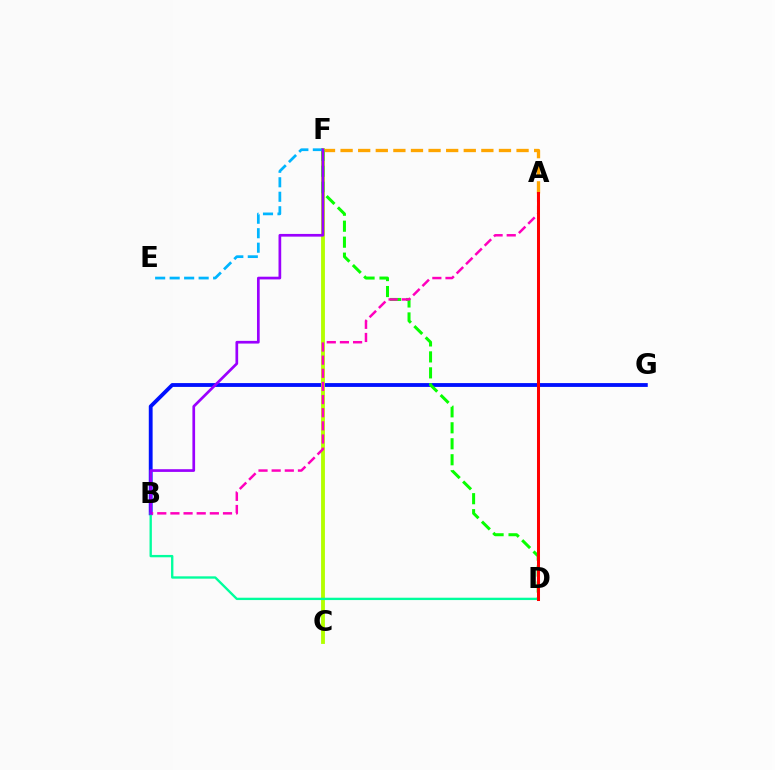{('B', 'G'): [{'color': '#0010ff', 'line_style': 'solid', 'thickness': 2.76}], ('A', 'F'): [{'color': '#ffa500', 'line_style': 'dashed', 'thickness': 2.39}], ('C', 'F'): [{'color': '#b3ff00', 'line_style': 'solid', 'thickness': 2.77}], ('D', 'F'): [{'color': '#08ff00', 'line_style': 'dashed', 'thickness': 2.17}], ('B', 'D'): [{'color': '#00ff9d', 'line_style': 'solid', 'thickness': 1.69}], ('E', 'F'): [{'color': '#00b5ff', 'line_style': 'dashed', 'thickness': 1.97}], ('A', 'B'): [{'color': '#ff00bd', 'line_style': 'dashed', 'thickness': 1.79}], ('B', 'F'): [{'color': '#9b00ff', 'line_style': 'solid', 'thickness': 1.94}], ('A', 'D'): [{'color': '#ff0000', 'line_style': 'solid', 'thickness': 2.17}]}